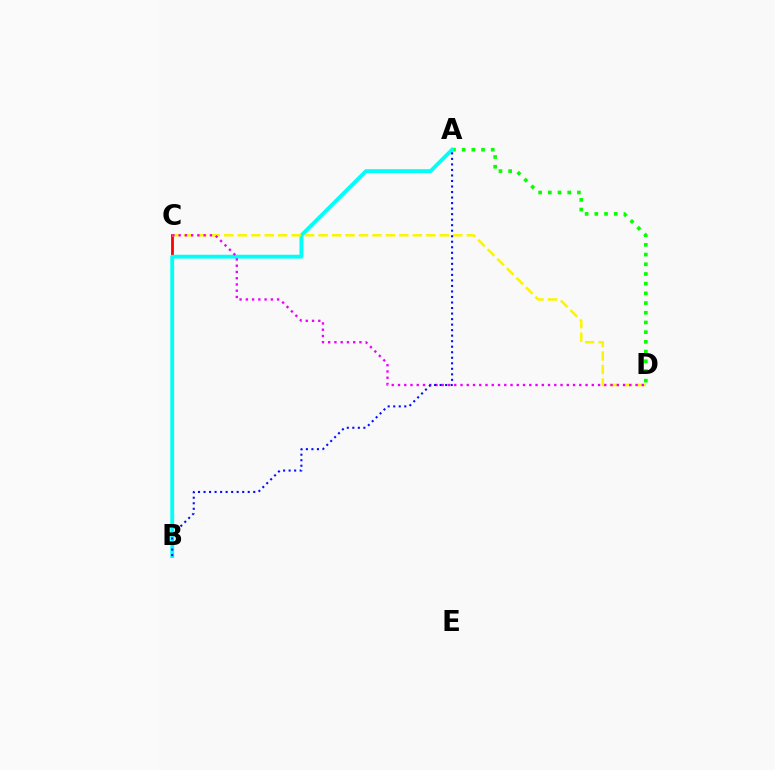{('A', 'D'): [{'color': '#08ff00', 'line_style': 'dotted', 'thickness': 2.64}], ('B', 'C'): [{'color': '#ff0000', 'line_style': 'solid', 'thickness': 2.02}], ('A', 'B'): [{'color': '#00fff6', 'line_style': 'solid', 'thickness': 2.76}, {'color': '#0010ff', 'line_style': 'dotted', 'thickness': 1.5}], ('C', 'D'): [{'color': '#fcf500', 'line_style': 'dashed', 'thickness': 1.83}, {'color': '#ee00ff', 'line_style': 'dotted', 'thickness': 1.7}]}